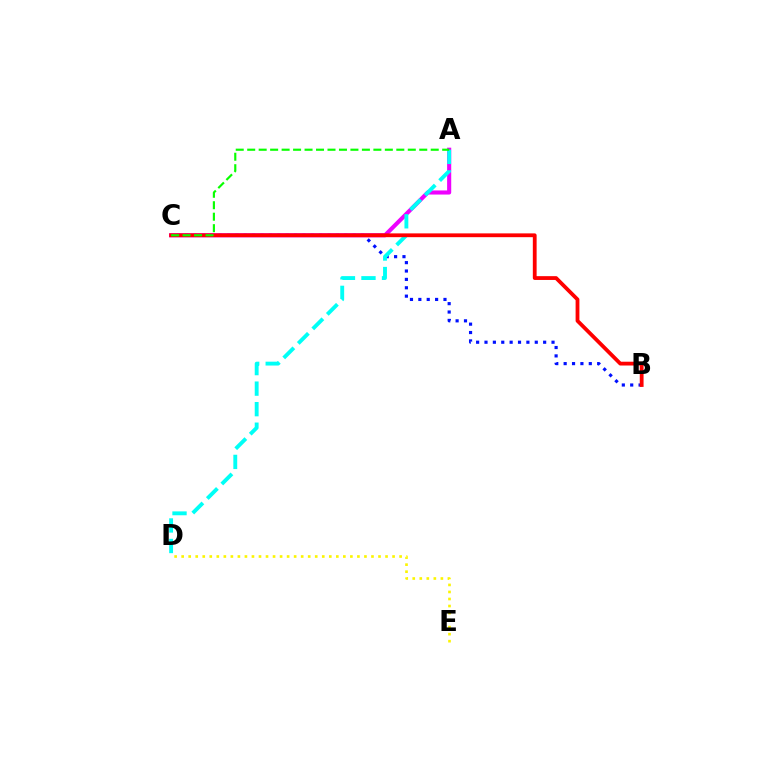{('B', 'C'): [{'color': '#0010ff', 'line_style': 'dotted', 'thickness': 2.28}, {'color': '#ff0000', 'line_style': 'solid', 'thickness': 2.73}], ('A', 'C'): [{'color': '#ee00ff', 'line_style': 'solid', 'thickness': 2.95}, {'color': '#08ff00', 'line_style': 'dashed', 'thickness': 1.56}], ('D', 'E'): [{'color': '#fcf500', 'line_style': 'dotted', 'thickness': 1.91}], ('A', 'D'): [{'color': '#00fff6', 'line_style': 'dashed', 'thickness': 2.79}]}